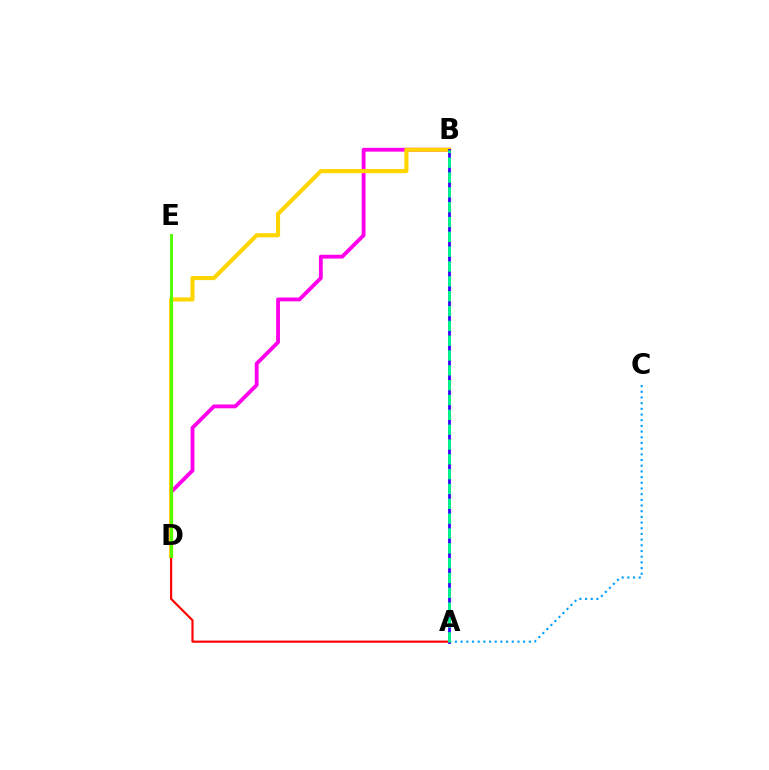{('B', 'D'): [{'color': '#ff00ed', 'line_style': 'solid', 'thickness': 2.76}, {'color': '#ffd500', 'line_style': 'solid', 'thickness': 2.96}], ('A', 'C'): [{'color': '#009eff', 'line_style': 'dotted', 'thickness': 1.54}], ('A', 'D'): [{'color': '#ff0000', 'line_style': 'solid', 'thickness': 1.56}], ('D', 'E'): [{'color': '#4fff00', 'line_style': 'solid', 'thickness': 2.1}], ('A', 'B'): [{'color': '#3700ff', 'line_style': 'solid', 'thickness': 2.03}, {'color': '#00ff86', 'line_style': 'dashed', 'thickness': 2.01}]}